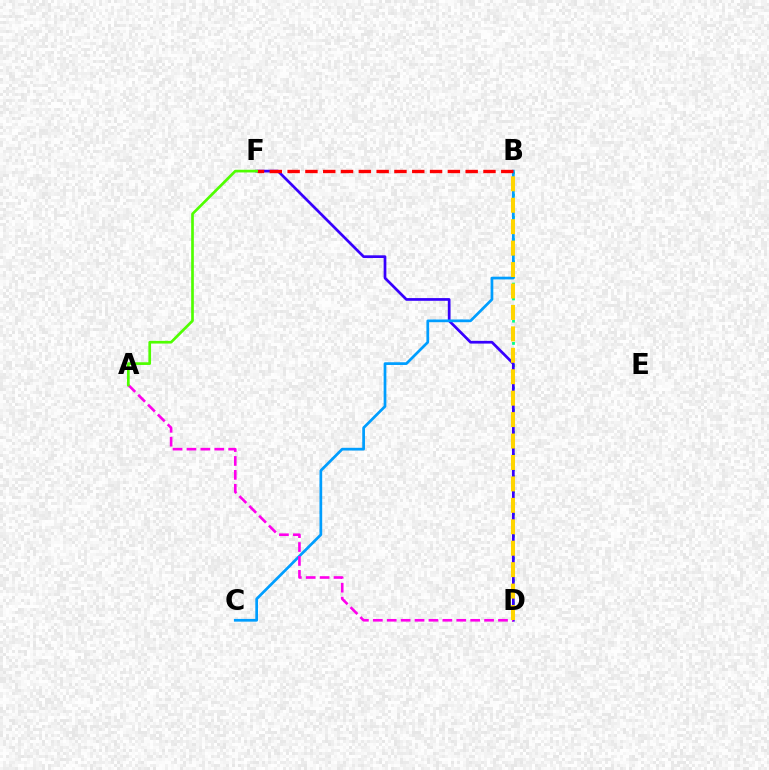{('B', 'D'): [{'color': '#00ff86', 'line_style': 'dotted', 'thickness': 2.01}, {'color': '#ffd500', 'line_style': 'dashed', 'thickness': 2.91}], ('D', 'F'): [{'color': '#3700ff', 'line_style': 'solid', 'thickness': 1.96}], ('B', 'C'): [{'color': '#009eff', 'line_style': 'solid', 'thickness': 1.96}], ('A', 'D'): [{'color': '#ff00ed', 'line_style': 'dashed', 'thickness': 1.89}], ('B', 'F'): [{'color': '#ff0000', 'line_style': 'dashed', 'thickness': 2.42}], ('A', 'F'): [{'color': '#4fff00', 'line_style': 'solid', 'thickness': 1.93}]}